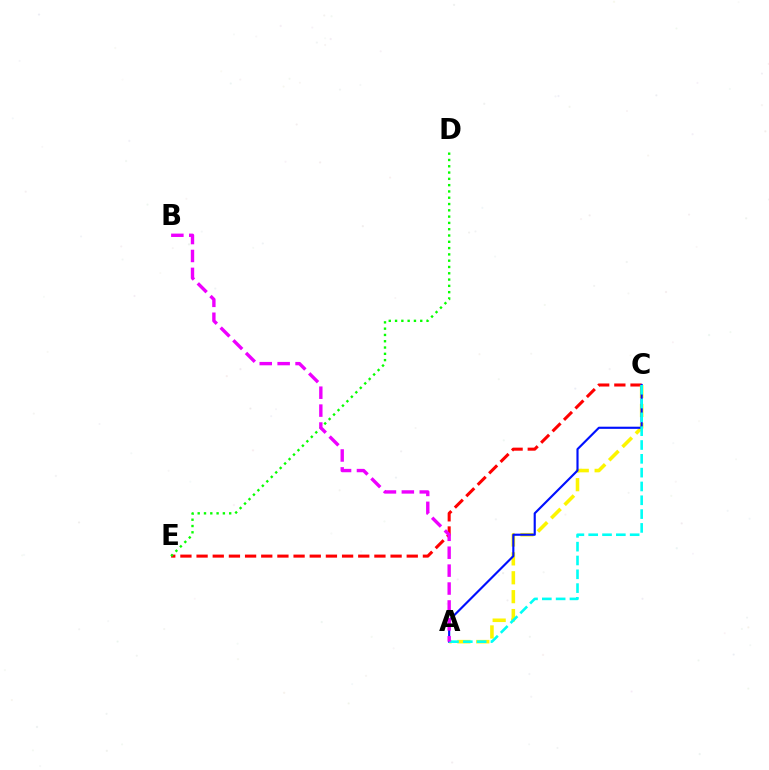{('C', 'E'): [{'color': '#ff0000', 'line_style': 'dashed', 'thickness': 2.2}], ('A', 'C'): [{'color': '#fcf500', 'line_style': 'dashed', 'thickness': 2.57}, {'color': '#0010ff', 'line_style': 'solid', 'thickness': 1.54}, {'color': '#00fff6', 'line_style': 'dashed', 'thickness': 1.88}], ('D', 'E'): [{'color': '#08ff00', 'line_style': 'dotted', 'thickness': 1.71}], ('A', 'B'): [{'color': '#ee00ff', 'line_style': 'dashed', 'thickness': 2.43}]}